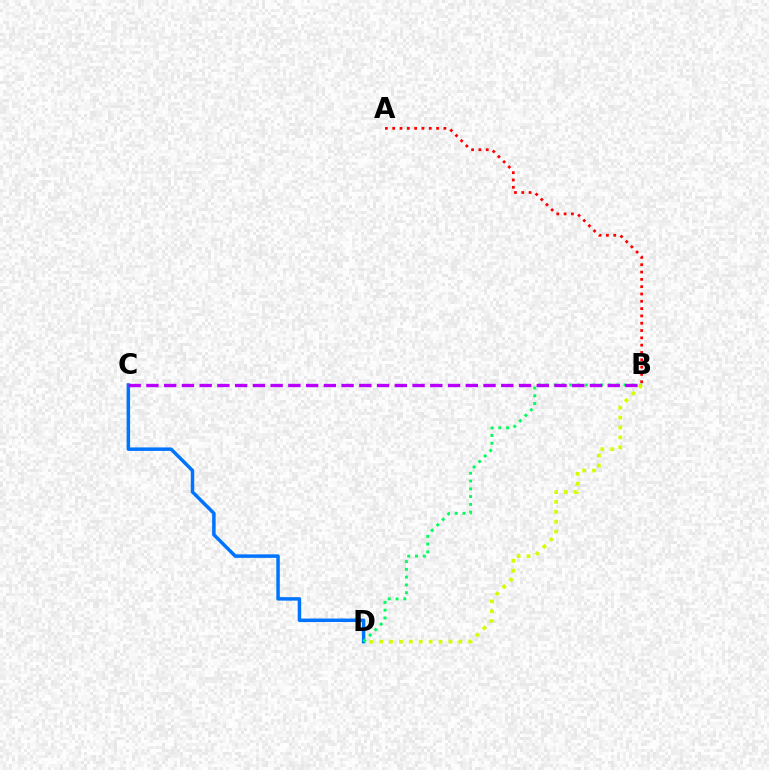{('C', 'D'): [{'color': '#0074ff', 'line_style': 'solid', 'thickness': 2.51}], ('B', 'D'): [{'color': '#00ff5c', 'line_style': 'dotted', 'thickness': 2.11}, {'color': '#d1ff00', 'line_style': 'dotted', 'thickness': 2.69}], ('B', 'C'): [{'color': '#b900ff', 'line_style': 'dashed', 'thickness': 2.41}], ('A', 'B'): [{'color': '#ff0000', 'line_style': 'dotted', 'thickness': 1.99}]}